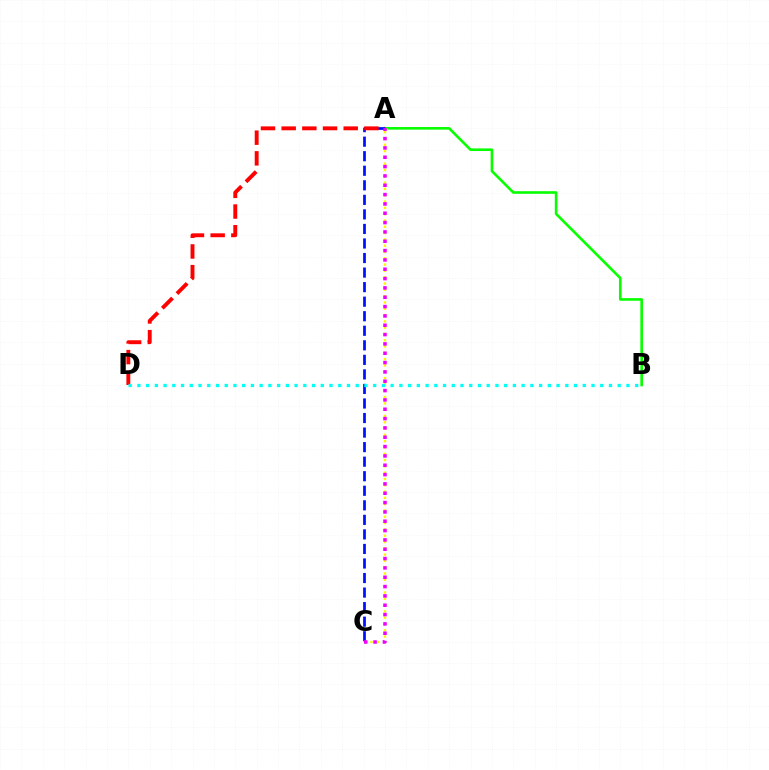{('A', 'B'): [{'color': '#08ff00', 'line_style': 'solid', 'thickness': 1.89}], ('A', 'C'): [{'color': '#0010ff', 'line_style': 'dashed', 'thickness': 1.98}, {'color': '#fcf500', 'line_style': 'dotted', 'thickness': 1.71}, {'color': '#ee00ff', 'line_style': 'dotted', 'thickness': 2.54}], ('A', 'D'): [{'color': '#ff0000', 'line_style': 'dashed', 'thickness': 2.81}], ('B', 'D'): [{'color': '#00fff6', 'line_style': 'dotted', 'thickness': 2.37}]}